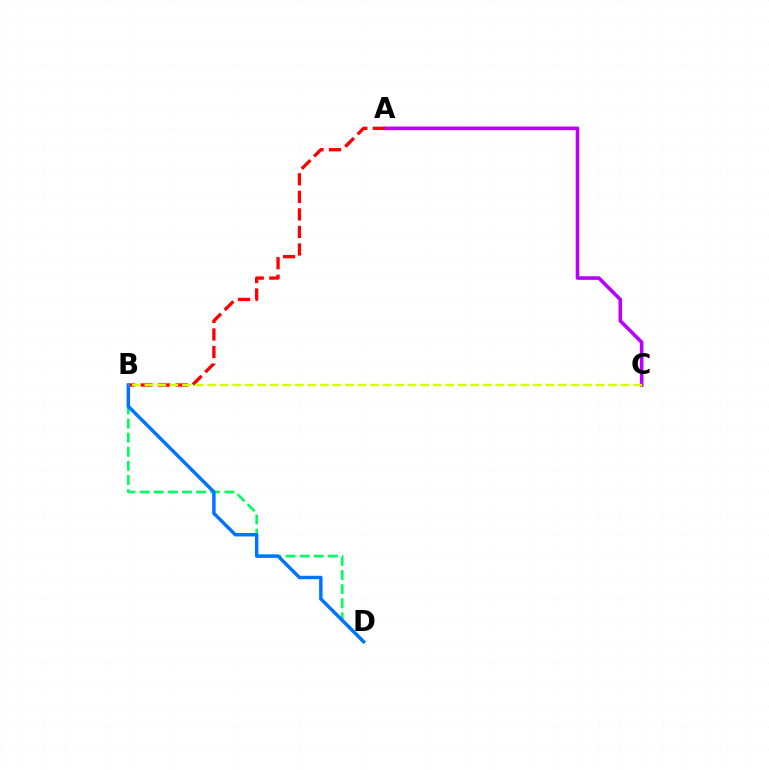{('A', 'C'): [{'color': '#b900ff', 'line_style': 'solid', 'thickness': 2.58}], ('A', 'B'): [{'color': '#ff0000', 'line_style': 'dashed', 'thickness': 2.38}], ('B', 'D'): [{'color': '#00ff5c', 'line_style': 'dashed', 'thickness': 1.92}, {'color': '#0074ff', 'line_style': 'solid', 'thickness': 2.49}], ('B', 'C'): [{'color': '#d1ff00', 'line_style': 'dashed', 'thickness': 1.7}]}